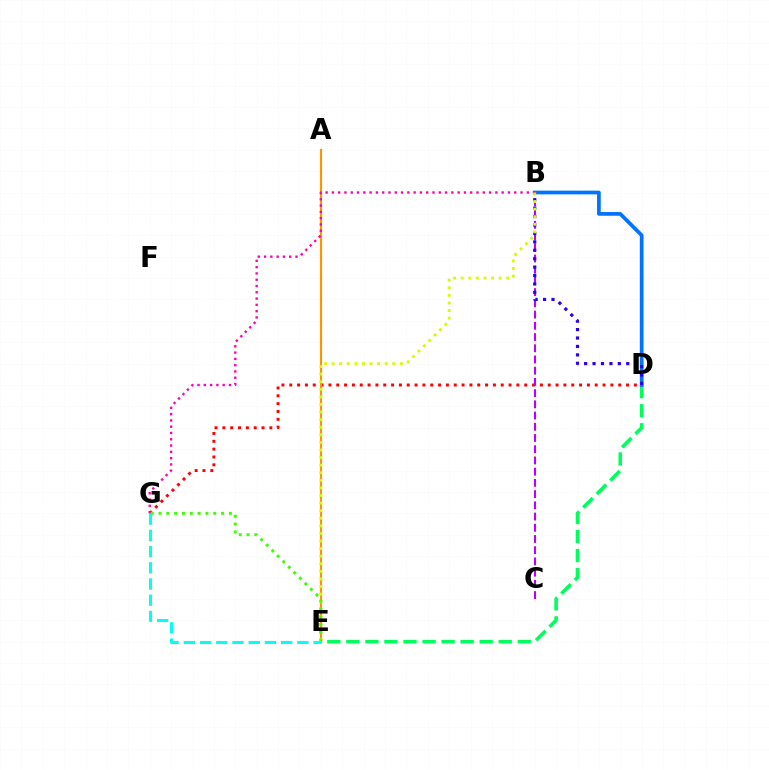{('D', 'G'): [{'color': '#ff0000', 'line_style': 'dotted', 'thickness': 2.13}], ('D', 'E'): [{'color': '#00ff5c', 'line_style': 'dashed', 'thickness': 2.59}], ('B', 'D'): [{'color': '#0074ff', 'line_style': 'solid', 'thickness': 2.67}, {'color': '#2500ff', 'line_style': 'dotted', 'thickness': 2.29}], ('B', 'C'): [{'color': '#b900ff', 'line_style': 'dashed', 'thickness': 1.52}], ('A', 'E'): [{'color': '#ff9400', 'line_style': 'solid', 'thickness': 1.54}], ('B', 'G'): [{'color': '#ff00ac', 'line_style': 'dotted', 'thickness': 1.71}], ('B', 'E'): [{'color': '#d1ff00', 'line_style': 'dotted', 'thickness': 2.06}], ('E', 'G'): [{'color': '#3dff00', 'line_style': 'dotted', 'thickness': 2.12}, {'color': '#00fff6', 'line_style': 'dashed', 'thickness': 2.2}]}